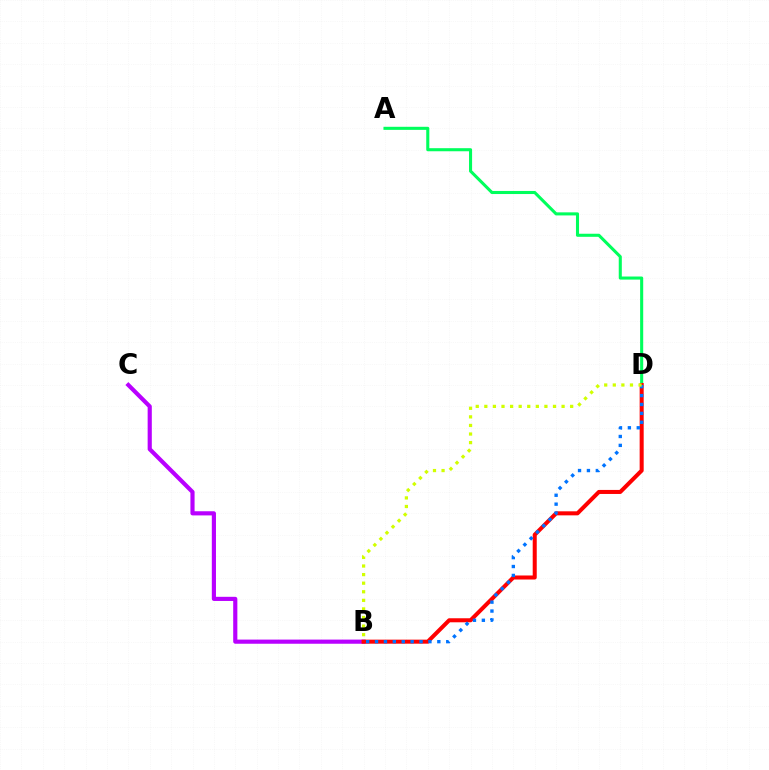{('A', 'D'): [{'color': '#00ff5c', 'line_style': 'solid', 'thickness': 2.21}], ('B', 'C'): [{'color': '#b900ff', 'line_style': 'solid', 'thickness': 2.99}], ('B', 'D'): [{'color': '#ff0000', 'line_style': 'solid', 'thickness': 2.9}, {'color': '#0074ff', 'line_style': 'dotted', 'thickness': 2.42}, {'color': '#d1ff00', 'line_style': 'dotted', 'thickness': 2.33}]}